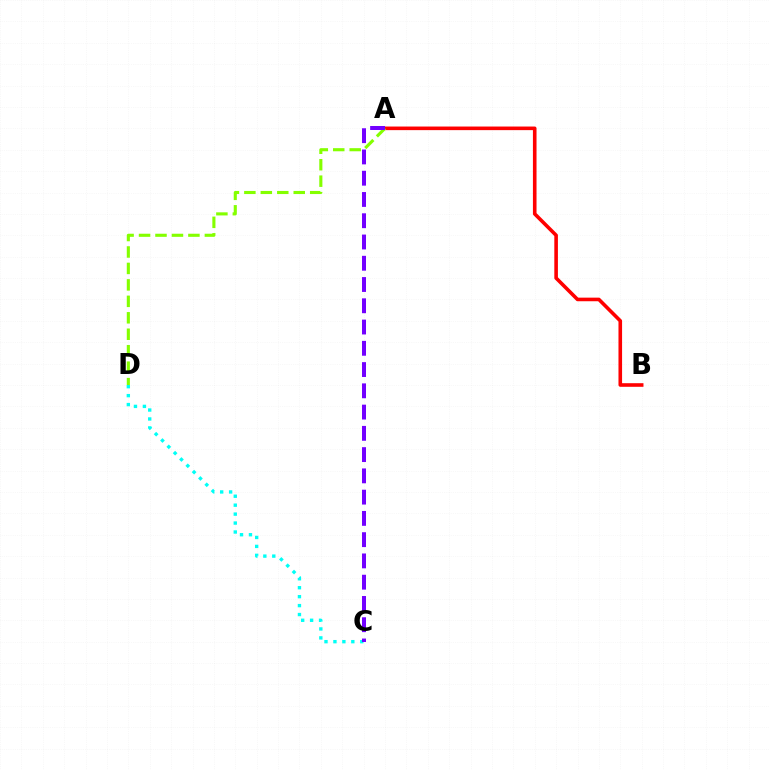{('A', 'B'): [{'color': '#ff0000', 'line_style': 'solid', 'thickness': 2.59}], ('A', 'D'): [{'color': '#84ff00', 'line_style': 'dashed', 'thickness': 2.24}], ('C', 'D'): [{'color': '#00fff6', 'line_style': 'dotted', 'thickness': 2.43}], ('A', 'C'): [{'color': '#7200ff', 'line_style': 'dashed', 'thickness': 2.89}]}